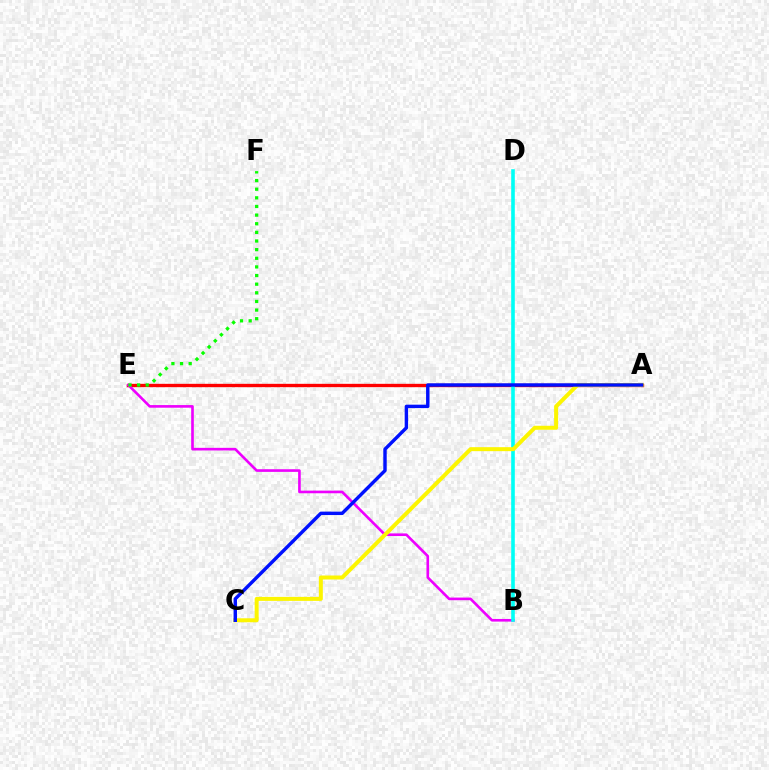{('A', 'E'): [{'color': '#ff0000', 'line_style': 'solid', 'thickness': 2.41}], ('B', 'E'): [{'color': '#ee00ff', 'line_style': 'solid', 'thickness': 1.9}], ('B', 'D'): [{'color': '#00fff6', 'line_style': 'solid', 'thickness': 2.6}], ('A', 'C'): [{'color': '#fcf500', 'line_style': 'solid', 'thickness': 2.87}, {'color': '#0010ff', 'line_style': 'solid', 'thickness': 2.46}], ('E', 'F'): [{'color': '#08ff00', 'line_style': 'dotted', 'thickness': 2.35}]}